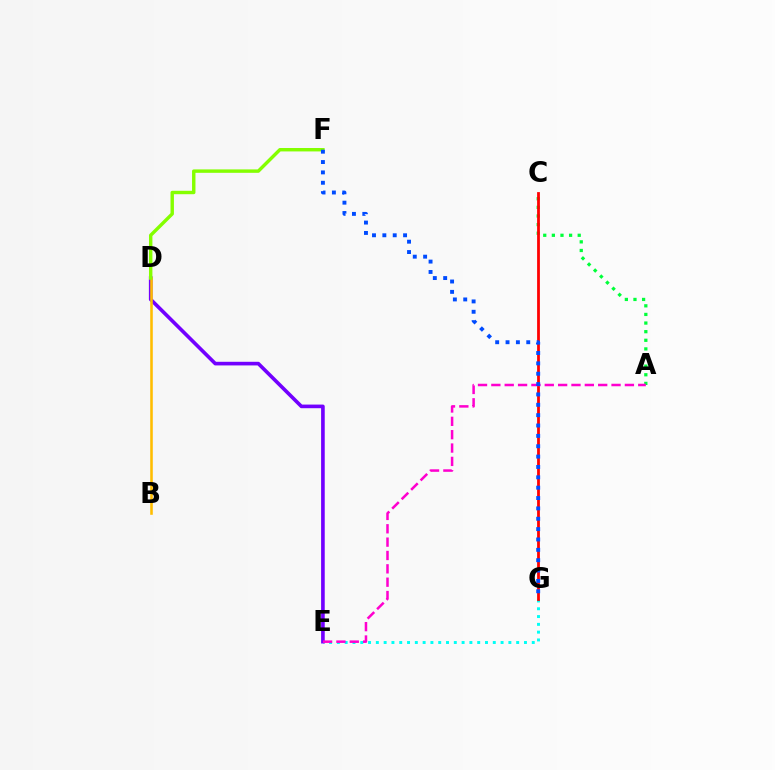{('A', 'C'): [{'color': '#00ff39', 'line_style': 'dotted', 'thickness': 2.34}], ('E', 'G'): [{'color': '#00fff6', 'line_style': 'dotted', 'thickness': 2.12}], ('D', 'E'): [{'color': '#7200ff', 'line_style': 'solid', 'thickness': 2.62}], ('B', 'D'): [{'color': '#ffbd00', 'line_style': 'solid', 'thickness': 1.85}], ('D', 'F'): [{'color': '#84ff00', 'line_style': 'solid', 'thickness': 2.46}], ('C', 'G'): [{'color': '#ff0000', 'line_style': 'solid', 'thickness': 2.0}], ('A', 'E'): [{'color': '#ff00cf', 'line_style': 'dashed', 'thickness': 1.81}], ('F', 'G'): [{'color': '#004bff', 'line_style': 'dotted', 'thickness': 2.81}]}